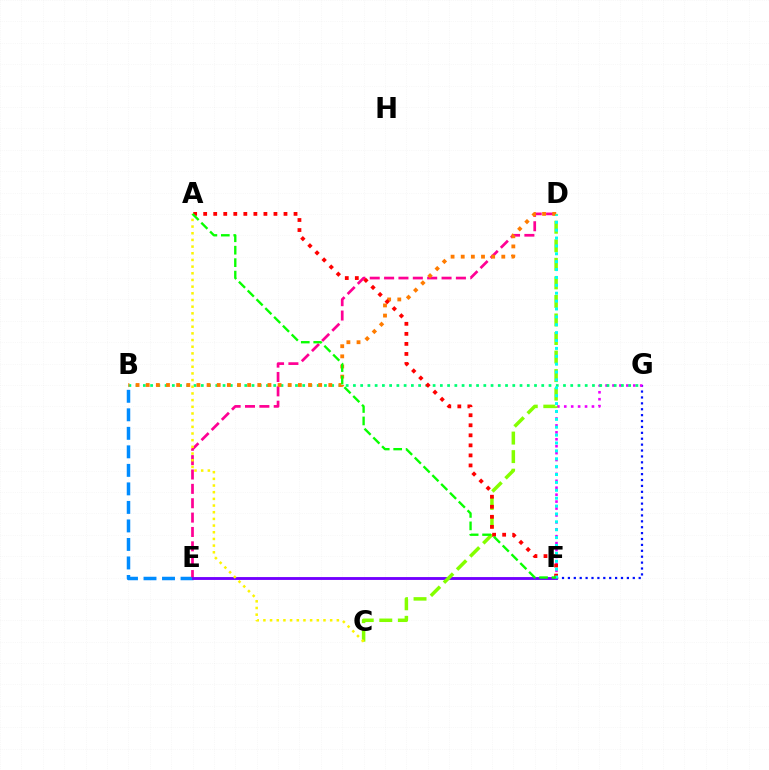{('F', 'G'): [{'color': '#0010ff', 'line_style': 'dotted', 'thickness': 1.6}, {'color': '#ee00ff', 'line_style': 'dotted', 'thickness': 1.88}], ('B', 'E'): [{'color': '#008cff', 'line_style': 'dashed', 'thickness': 2.52}], ('D', 'E'): [{'color': '#ff0094', 'line_style': 'dashed', 'thickness': 1.95}], ('E', 'F'): [{'color': '#7200ff', 'line_style': 'solid', 'thickness': 2.06}], ('C', 'D'): [{'color': '#84ff00', 'line_style': 'dashed', 'thickness': 2.52}], ('B', 'G'): [{'color': '#00ff74', 'line_style': 'dotted', 'thickness': 1.97}], ('B', 'D'): [{'color': '#ff7c00', 'line_style': 'dotted', 'thickness': 2.76}], ('A', 'F'): [{'color': '#ff0000', 'line_style': 'dotted', 'thickness': 2.73}, {'color': '#08ff00', 'line_style': 'dashed', 'thickness': 1.69}], ('A', 'C'): [{'color': '#fcf500', 'line_style': 'dotted', 'thickness': 1.81}], ('D', 'F'): [{'color': '#00fff6', 'line_style': 'dotted', 'thickness': 2.14}]}